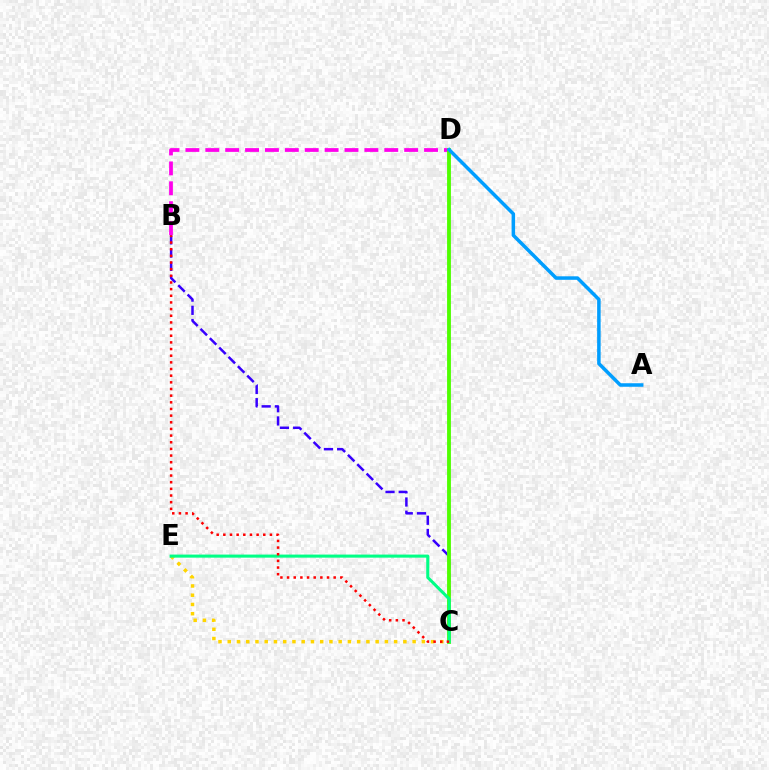{('C', 'E'): [{'color': '#ffd500', 'line_style': 'dotted', 'thickness': 2.51}, {'color': '#00ff86', 'line_style': 'solid', 'thickness': 2.21}], ('B', 'C'): [{'color': '#3700ff', 'line_style': 'dashed', 'thickness': 1.8}, {'color': '#ff0000', 'line_style': 'dotted', 'thickness': 1.81}], ('B', 'D'): [{'color': '#ff00ed', 'line_style': 'dashed', 'thickness': 2.7}], ('C', 'D'): [{'color': '#4fff00', 'line_style': 'solid', 'thickness': 2.77}], ('A', 'D'): [{'color': '#009eff', 'line_style': 'solid', 'thickness': 2.53}]}